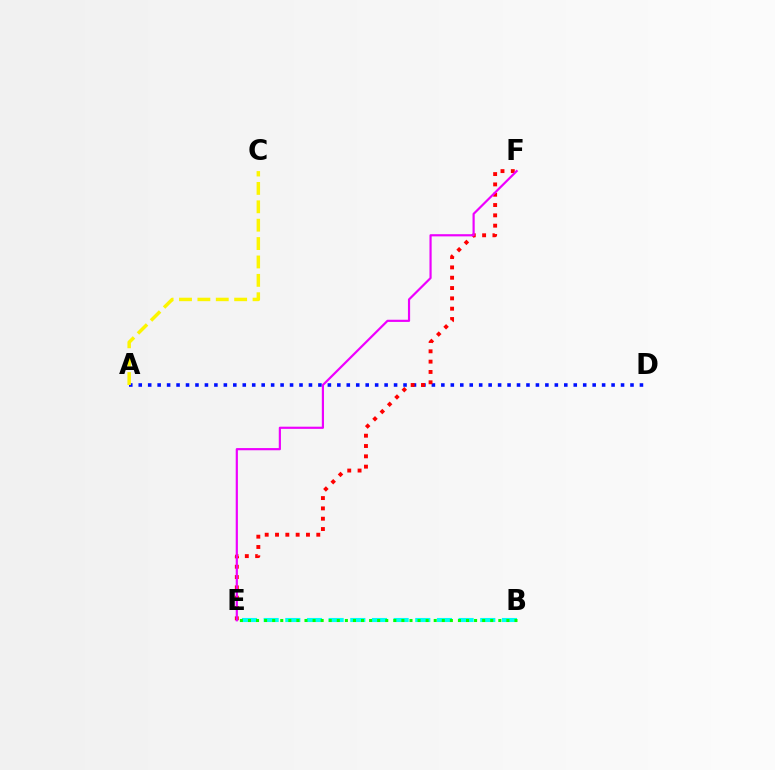{('A', 'D'): [{'color': '#0010ff', 'line_style': 'dotted', 'thickness': 2.57}], ('E', 'F'): [{'color': '#ff0000', 'line_style': 'dotted', 'thickness': 2.8}, {'color': '#ee00ff', 'line_style': 'solid', 'thickness': 1.57}], ('A', 'C'): [{'color': '#fcf500', 'line_style': 'dashed', 'thickness': 2.5}], ('B', 'E'): [{'color': '#00fff6', 'line_style': 'dashed', 'thickness': 2.94}, {'color': '#08ff00', 'line_style': 'dotted', 'thickness': 2.19}]}